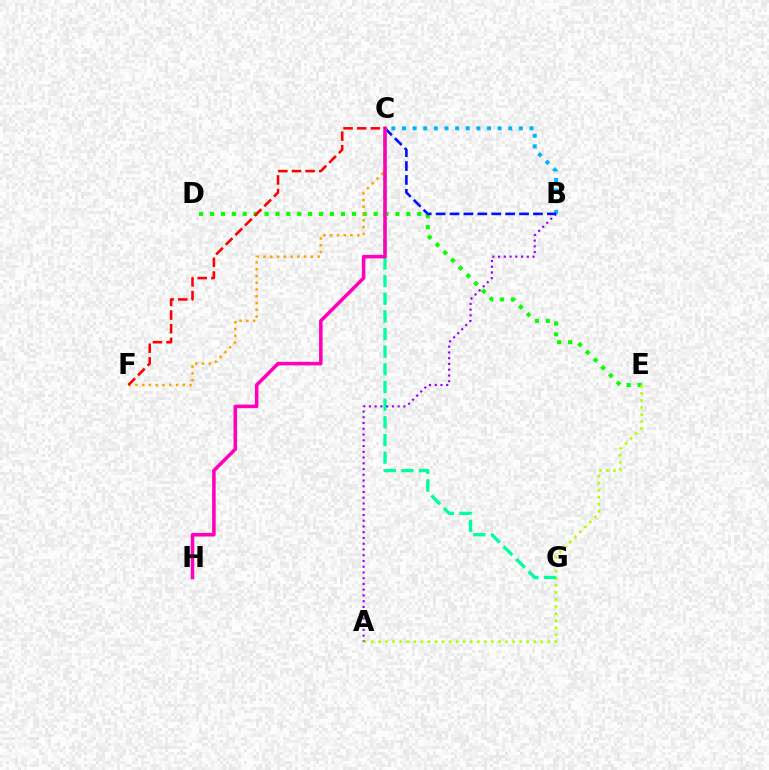{('B', 'C'): [{'color': '#00b5ff', 'line_style': 'dotted', 'thickness': 2.89}, {'color': '#0010ff', 'line_style': 'dashed', 'thickness': 1.89}], ('D', 'E'): [{'color': '#08ff00', 'line_style': 'dotted', 'thickness': 2.96}], ('A', 'E'): [{'color': '#b3ff00', 'line_style': 'dotted', 'thickness': 1.92}], ('C', 'G'): [{'color': '#00ff9d', 'line_style': 'dashed', 'thickness': 2.4}], ('C', 'F'): [{'color': '#ffa500', 'line_style': 'dotted', 'thickness': 1.84}, {'color': '#ff0000', 'line_style': 'dashed', 'thickness': 1.85}], ('A', 'B'): [{'color': '#9b00ff', 'line_style': 'dotted', 'thickness': 1.56}], ('C', 'H'): [{'color': '#ff00bd', 'line_style': 'solid', 'thickness': 2.55}]}